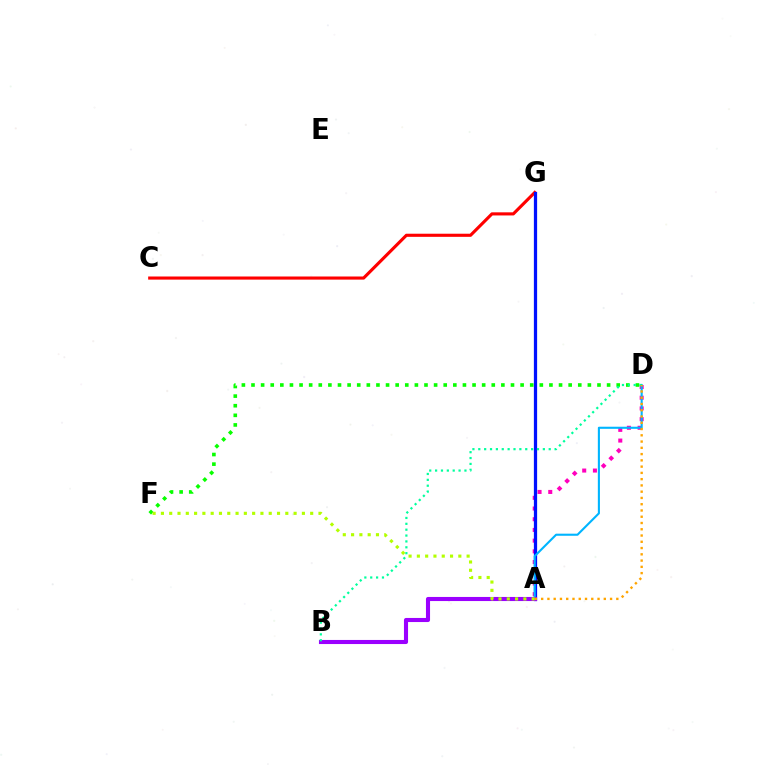{('C', 'G'): [{'color': '#ff0000', 'line_style': 'solid', 'thickness': 2.25}], ('A', 'D'): [{'color': '#ff00bd', 'line_style': 'dotted', 'thickness': 2.91}, {'color': '#00b5ff', 'line_style': 'solid', 'thickness': 1.51}, {'color': '#ffa500', 'line_style': 'dotted', 'thickness': 1.7}], ('A', 'G'): [{'color': '#0010ff', 'line_style': 'solid', 'thickness': 2.33}], ('A', 'B'): [{'color': '#9b00ff', 'line_style': 'solid', 'thickness': 2.95}], ('D', 'F'): [{'color': '#08ff00', 'line_style': 'dotted', 'thickness': 2.61}], ('B', 'D'): [{'color': '#00ff9d', 'line_style': 'dotted', 'thickness': 1.59}], ('A', 'F'): [{'color': '#b3ff00', 'line_style': 'dotted', 'thickness': 2.25}]}